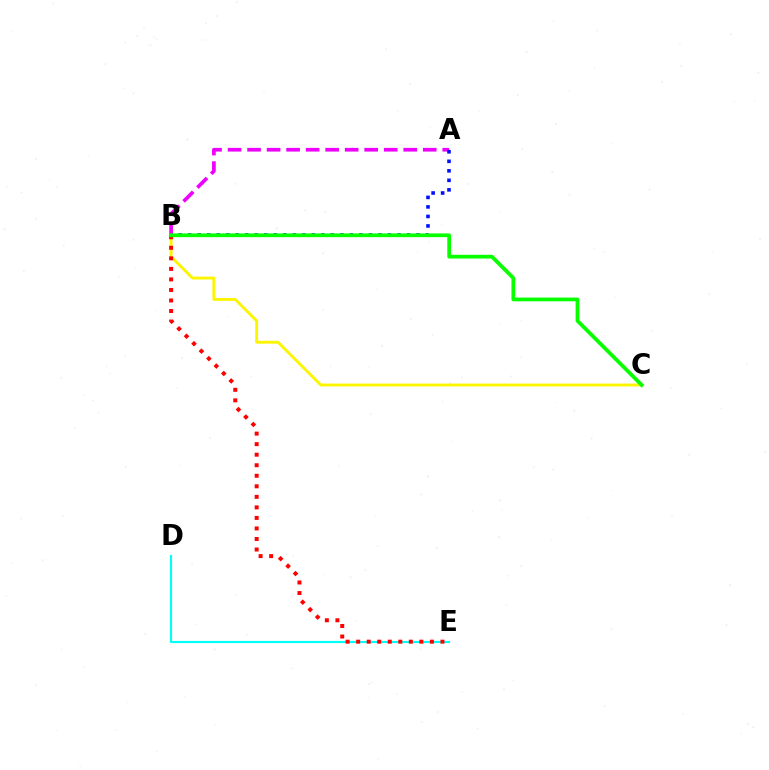{('A', 'B'): [{'color': '#ee00ff', 'line_style': 'dashed', 'thickness': 2.65}, {'color': '#0010ff', 'line_style': 'dotted', 'thickness': 2.59}], ('D', 'E'): [{'color': '#00fff6', 'line_style': 'solid', 'thickness': 1.55}], ('B', 'C'): [{'color': '#fcf500', 'line_style': 'solid', 'thickness': 2.07}, {'color': '#08ff00', 'line_style': 'solid', 'thickness': 2.7}], ('B', 'E'): [{'color': '#ff0000', 'line_style': 'dotted', 'thickness': 2.86}]}